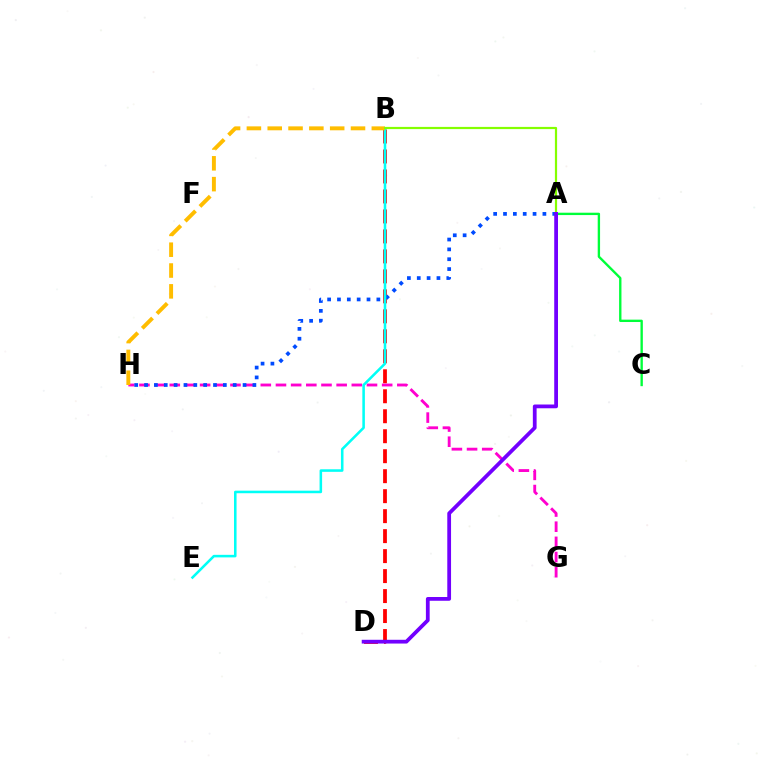{('G', 'H'): [{'color': '#ff00cf', 'line_style': 'dashed', 'thickness': 2.06}], ('B', 'D'): [{'color': '#ff0000', 'line_style': 'dashed', 'thickness': 2.71}], ('A', 'H'): [{'color': '#004bff', 'line_style': 'dotted', 'thickness': 2.68}], ('B', 'E'): [{'color': '#00fff6', 'line_style': 'solid', 'thickness': 1.84}], ('B', 'H'): [{'color': '#ffbd00', 'line_style': 'dashed', 'thickness': 2.83}], ('A', 'B'): [{'color': '#84ff00', 'line_style': 'solid', 'thickness': 1.59}], ('A', 'C'): [{'color': '#00ff39', 'line_style': 'solid', 'thickness': 1.7}], ('A', 'D'): [{'color': '#7200ff', 'line_style': 'solid', 'thickness': 2.71}]}